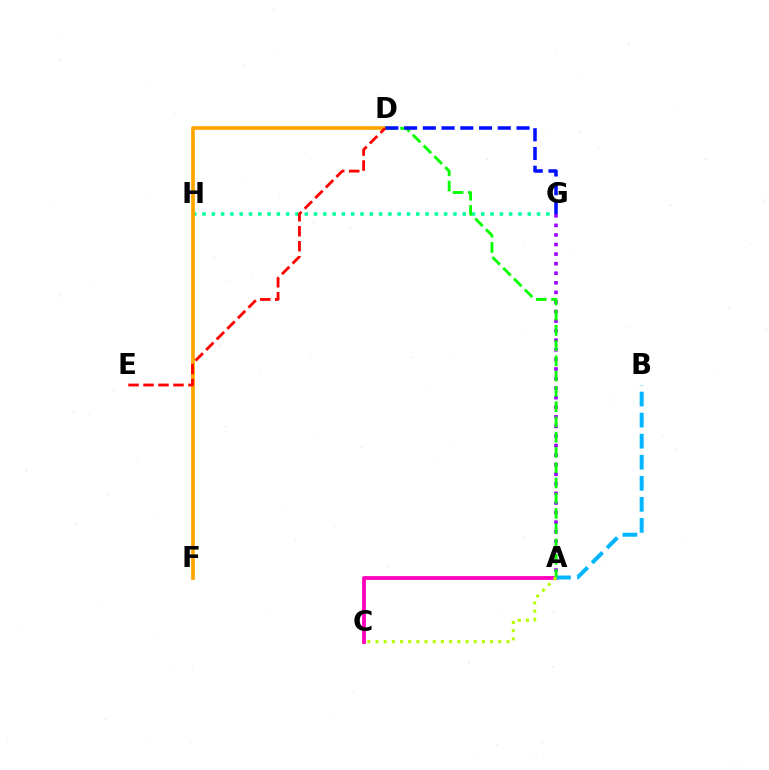{('G', 'H'): [{'color': '#00ff9d', 'line_style': 'dotted', 'thickness': 2.52}], ('A', 'G'): [{'color': '#9b00ff', 'line_style': 'dotted', 'thickness': 2.6}], ('D', 'F'): [{'color': '#ffa500', 'line_style': 'solid', 'thickness': 2.66}], ('A', 'C'): [{'color': '#ff00bd', 'line_style': 'solid', 'thickness': 2.73}, {'color': '#b3ff00', 'line_style': 'dotted', 'thickness': 2.22}], ('A', 'B'): [{'color': '#00b5ff', 'line_style': 'dashed', 'thickness': 2.86}], ('A', 'D'): [{'color': '#08ff00', 'line_style': 'dashed', 'thickness': 2.07}], ('D', 'G'): [{'color': '#0010ff', 'line_style': 'dashed', 'thickness': 2.55}], ('D', 'E'): [{'color': '#ff0000', 'line_style': 'dashed', 'thickness': 2.03}]}